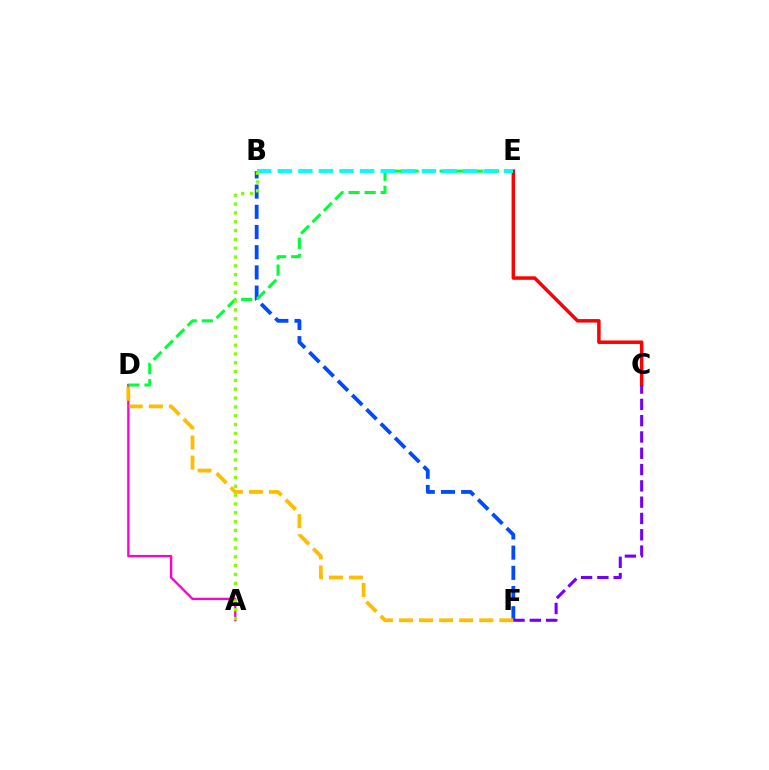{('A', 'D'): [{'color': '#ff00cf', 'line_style': 'solid', 'thickness': 1.67}], ('B', 'F'): [{'color': '#004bff', 'line_style': 'dashed', 'thickness': 2.74}], ('D', 'E'): [{'color': '#00ff39', 'line_style': 'dashed', 'thickness': 2.18}], ('D', 'F'): [{'color': '#ffbd00', 'line_style': 'dashed', 'thickness': 2.73}], ('C', 'E'): [{'color': '#ff0000', 'line_style': 'solid', 'thickness': 2.52}], ('B', 'E'): [{'color': '#00fff6', 'line_style': 'dashed', 'thickness': 2.8}], ('C', 'F'): [{'color': '#7200ff', 'line_style': 'dashed', 'thickness': 2.21}], ('A', 'B'): [{'color': '#84ff00', 'line_style': 'dotted', 'thickness': 2.4}]}